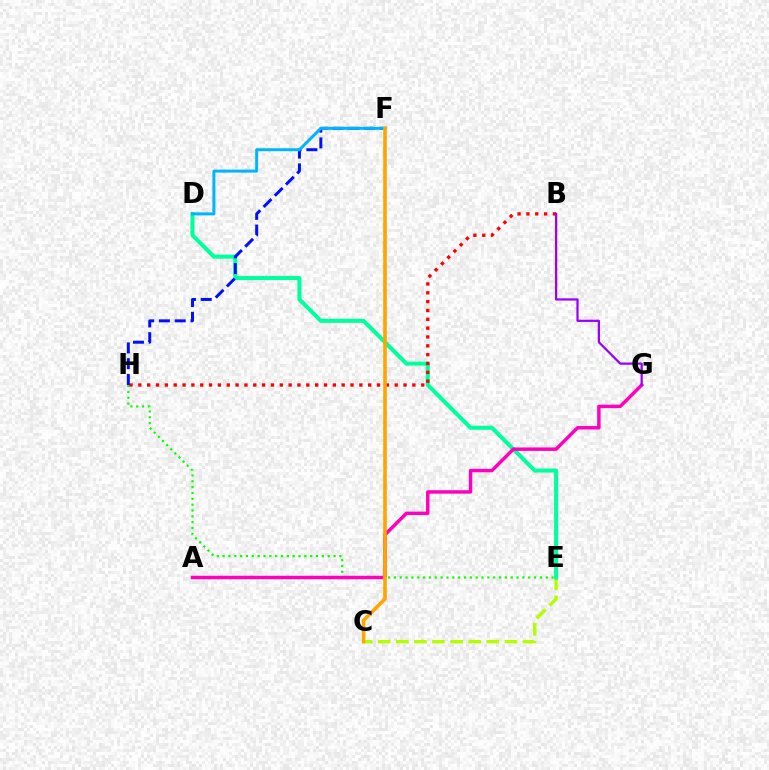{('E', 'H'): [{'color': '#08ff00', 'line_style': 'dotted', 'thickness': 1.59}], ('C', 'E'): [{'color': '#b3ff00', 'line_style': 'dashed', 'thickness': 2.46}], ('D', 'E'): [{'color': '#00ff9d', 'line_style': 'solid', 'thickness': 2.91}], ('A', 'G'): [{'color': '#ff00bd', 'line_style': 'solid', 'thickness': 2.49}], ('B', 'H'): [{'color': '#ff0000', 'line_style': 'dotted', 'thickness': 2.4}], ('F', 'H'): [{'color': '#0010ff', 'line_style': 'dashed', 'thickness': 2.15}], ('D', 'F'): [{'color': '#00b5ff', 'line_style': 'solid', 'thickness': 2.15}], ('C', 'F'): [{'color': '#ffa500', 'line_style': 'solid', 'thickness': 2.61}], ('B', 'G'): [{'color': '#9b00ff', 'line_style': 'solid', 'thickness': 1.61}]}